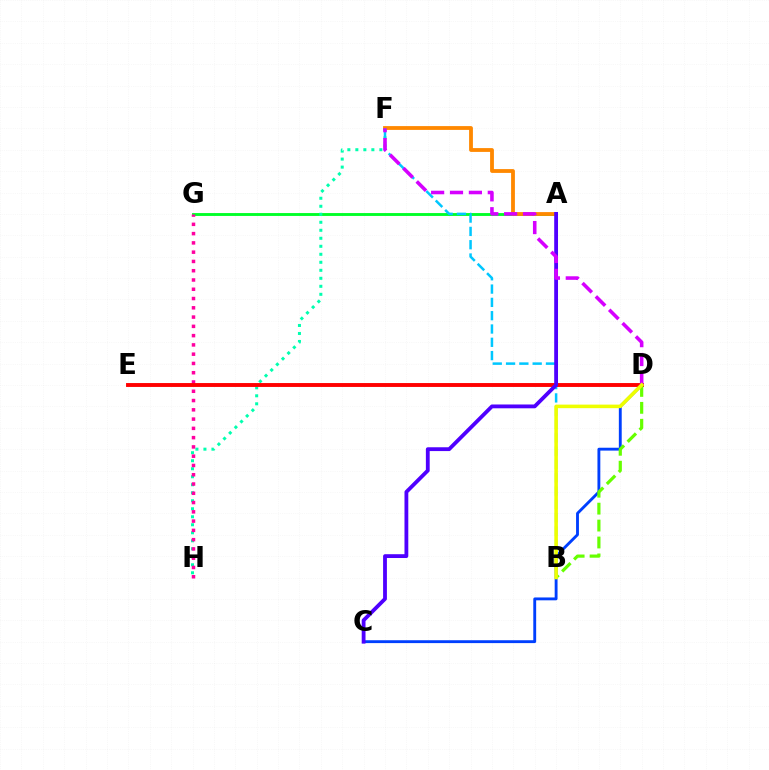{('A', 'G'): [{'color': '#00ff27', 'line_style': 'solid', 'thickness': 2.07}], ('F', 'H'): [{'color': '#00ffaf', 'line_style': 'dotted', 'thickness': 2.17}], ('A', 'F'): [{'color': '#ff8800', 'line_style': 'solid', 'thickness': 2.74}], ('G', 'H'): [{'color': '#ff00a0', 'line_style': 'dotted', 'thickness': 2.52}], ('B', 'F'): [{'color': '#00c7ff', 'line_style': 'dashed', 'thickness': 1.81}], ('C', 'D'): [{'color': '#003fff', 'line_style': 'solid', 'thickness': 2.06}], ('D', 'E'): [{'color': '#ff0000', 'line_style': 'solid', 'thickness': 2.8}], ('A', 'C'): [{'color': '#4f00ff', 'line_style': 'solid', 'thickness': 2.75}], ('B', 'D'): [{'color': '#66ff00', 'line_style': 'dashed', 'thickness': 2.3}, {'color': '#eeff00', 'line_style': 'solid', 'thickness': 2.57}], ('D', 'F'): [{'color': '#d600ff', 'line_style': 'dashed', 'thickness': 2.56}]}